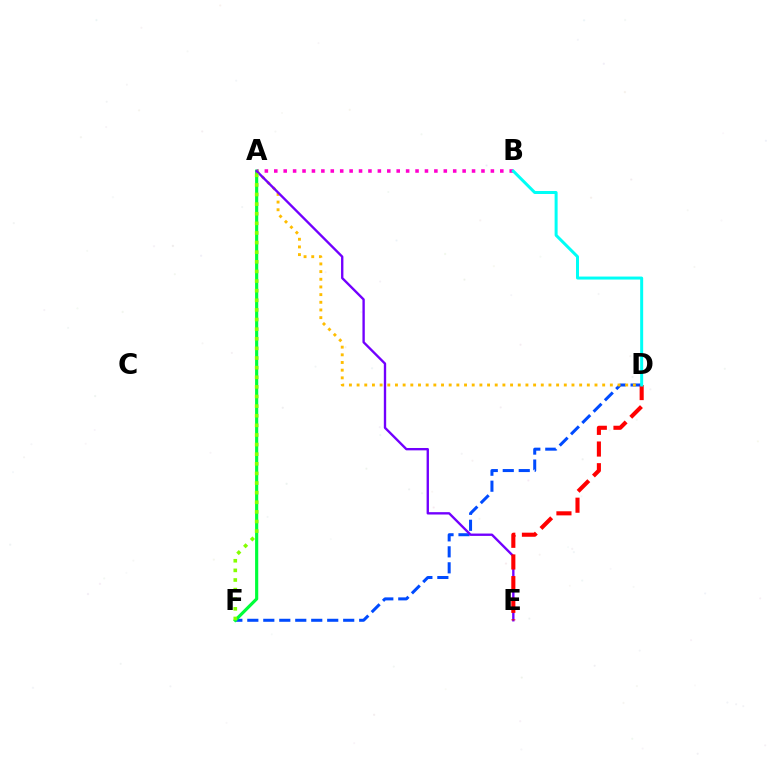{('D', 'F'): [{'color': '#004bff', 'line_style': 'dashed', 'thickness': 2.17}], ('A', 'B'): [{'color': '#ff00cf', 'line_style': 'dotted', 'thickness': 2.56}], ('A', 'F'): [{'color': '#00ff39', 'line_style': 'solid', 'thickness': 2.28}, {'color': '#84ff00', 'line_style': 'dotted', 'thickness': 2.61}], ('A', 'D'): [{'color': '#ffbd00', 'line_style': 'dotted', 'thickness': 2.09}], ('A', 'E'): [{'color': '#7200ff', 'line_style': 'solid', 'thickness': 1.7}], ('D', 'E'): [{'color': '#ff0000', 'line_style': 'dashed', 'thickness': 2.95}], ('B', 'D'): [{'color': '#00fff6', 'line_style': 'solid', 'thickness': 2.16}]}